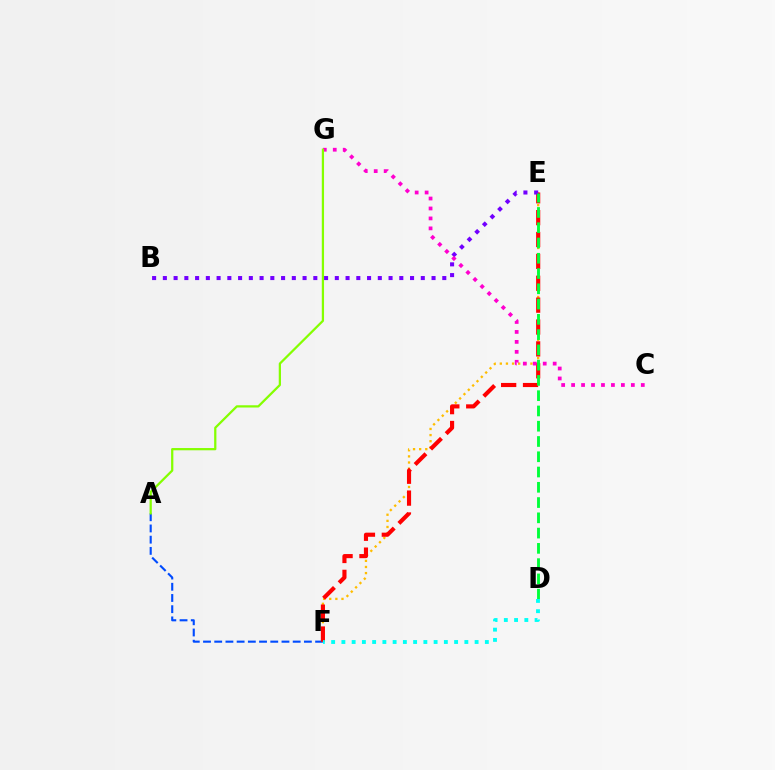{('A', 'F'): [{'color': '#004bff', 'line_style': 'dashed', 'thickness': 1.52}], ('E', 'F'): [{'color': '#ffbd00', 'line_style': 'dotted', 'thickness': 1.66}, {'color': '#ff0000', 'line_style': 'dashed', 'thickness': 2.97}], ('B', 'E'): [{'color': '#7200ff', 'line_style': 'dotted', 'thickness': 2.92}], ('C', 'G'): [{'color': '#ff00cf', 'line_style': 'dotted', 'thickness': 2.7}], ('D', 'E'): [{'color': '#00ff39', 'line_style': 'dashed', 'thickness': 2.07}], ('D', 'F'): [{'color': '#00fff6', 'line_style': 'dotted', 'thickness': 2.78}], ('A', 'G'): [{'color': '#84ff00', 'line_style': 'solid', 'thickness': 1.62}]}